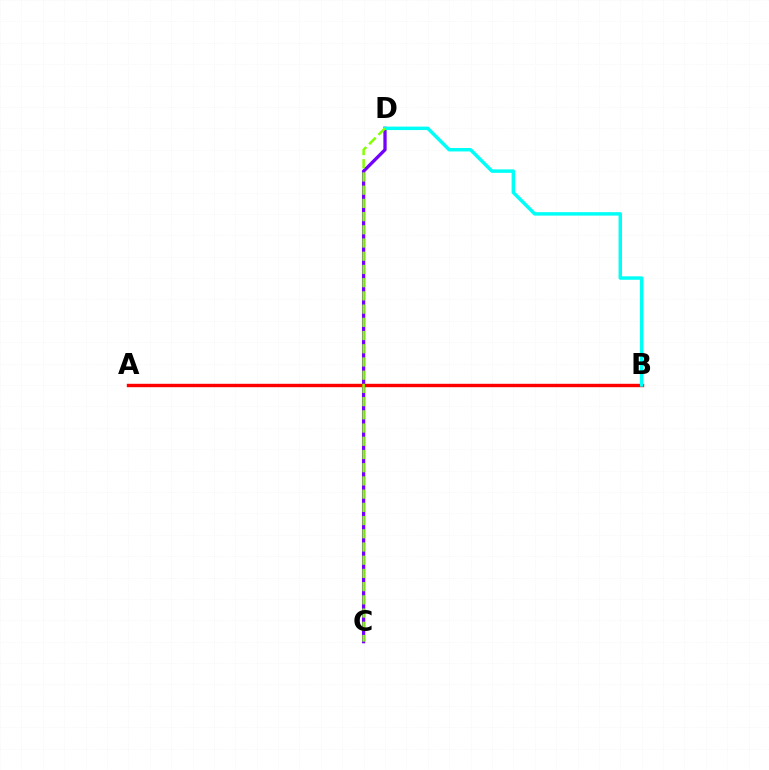{('C', 'D'): [{'color': '#7200ff', 'line_style': 'solid', 'thickness': 2.36}, {'color': '#84ff00', 'line_style': 'dashed', 'thickness': 1.8}], ('A', 'B'): [{'color': '#ff0000', 'line_style': 'solid', 'thickness': 2.45}], ('B', 'D'): [{'color': '#00fff6', 'line_style': 'solid', 'thickness': 2.49}]}